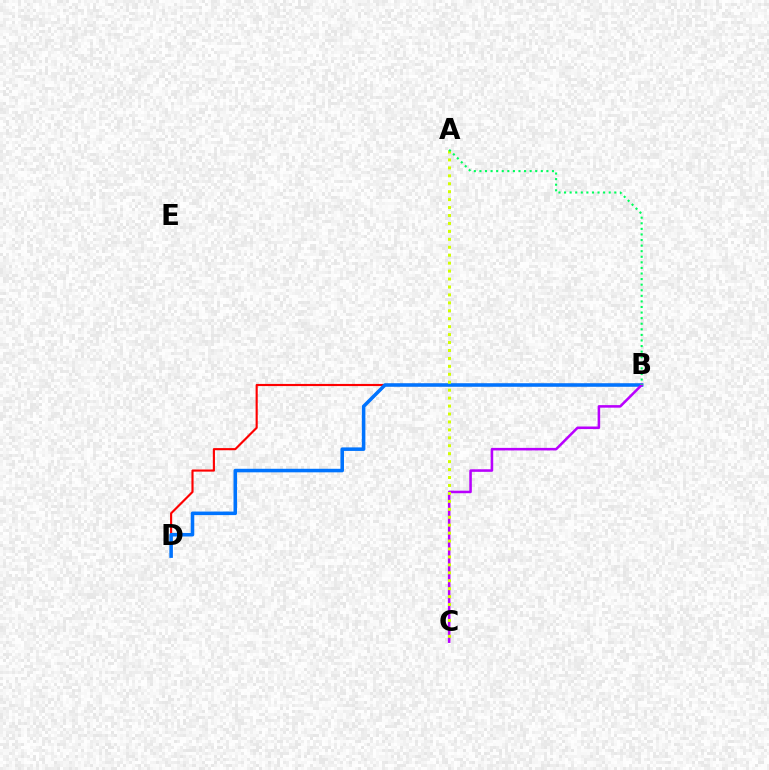{('B', 'D'): [{'color': '#ff0000', 'line_style': 'solid', 'thickness': 1.54}, {'color': '#0074ff', 'line_style': 'solid', 'thickness': 2.55}], ('B', 'C'): [{'color': '#b900ff', 'line_style': 'solid', 'thickness': 1.84}], ('A', 'C'): [{'color': '#d1ff00', 'line_style': 'dotted', 'thickness': 2.16}], ('A', 'B'): [{'color': '#00ff5c', 'line_style': 'dotted', 'thickness': 1.52}]}